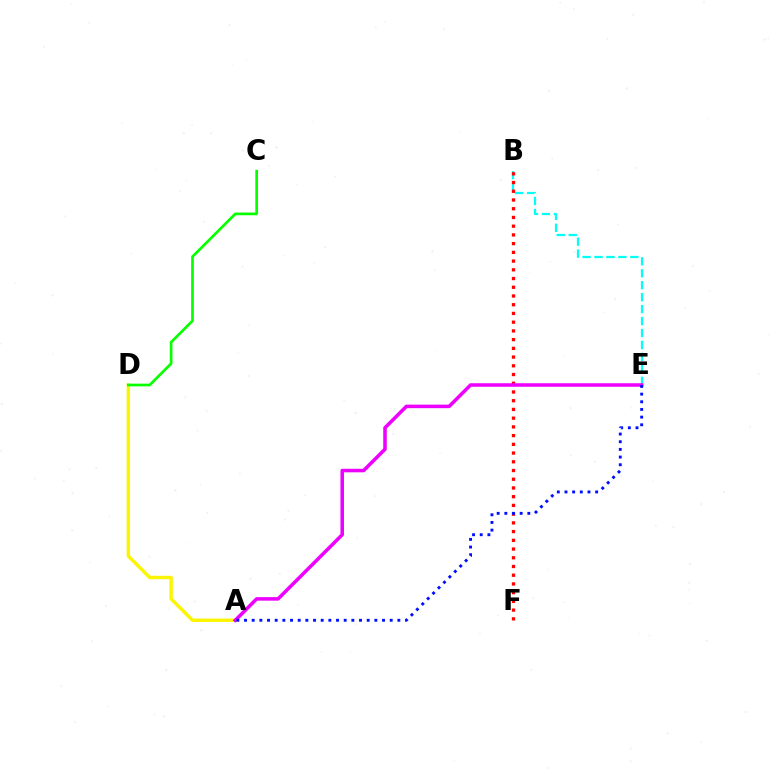{('A', 'D'): [{'color': '#fcf500', 'line_style': 'solid', 'thickness': 2.46}], ('B', 'E'): [{'color': '#00fff6', 'line_style': 'dashed', 'thickness': 1.62}], ('B', 'F'): [{'color': '#ff0000', 'line_style': 'dotted', 'thickness': 2.37}], ('A', 'E'): [{'color': '#ee00ff', 'line_style': 'solid', 'thickness': 2.55}, {'color': '#0010ff', 'line_style': 'dotted', 'thickness': 2.08}], ('C', 'D'): [{'color': '#08ff00', 'line_style': 'solid', 'thickness': 1.94}]}